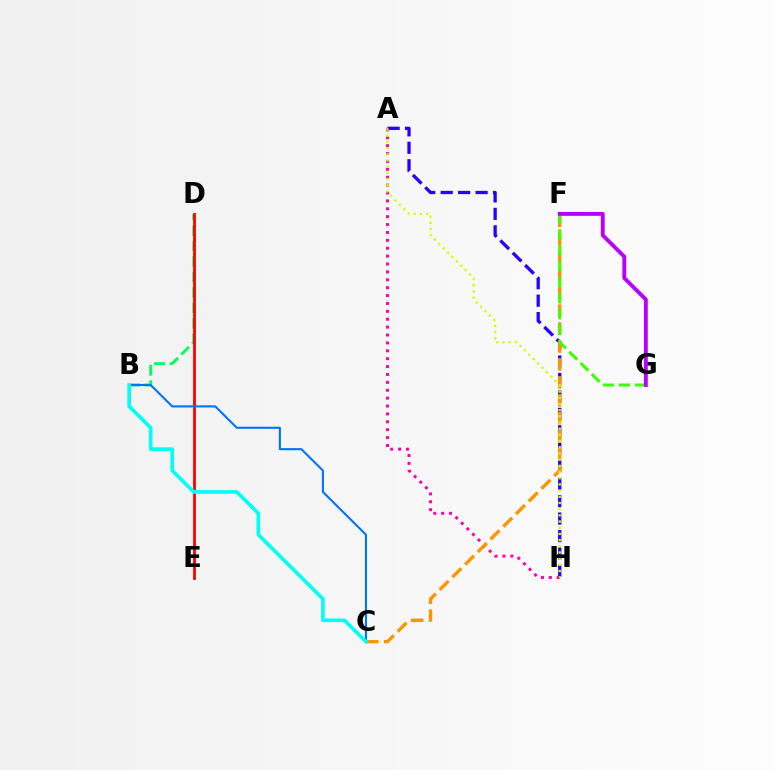{('B', 'D'): [{'color': '#00ff5c', 'line_style': 'dashed', 'thickness': 2.1}], ('A', 'H'): [{'color': '#ff00ac', 'line_style': 'dotted', 'thickness': 2.14}, {'color': '#2500ff', 'line_style': 'dashed', 'thickness': 2.37}, {'color': '#d1ff00', 'line_style': 'dotted', 'thickness': 1.68}], ('D', 'E'): [{'color': '#ff0000', 'line_style': 'solid', 'thickness': 2.03}], ('C', 'F'): [{'color': '#ff9400', 'line_style': 'dashed', 'thickness': 2.44}], ('B', 'C'): [{'color': '#0074ff', 'line_style': 'solid', 'thickness': 1.51}, {'color': '#00fff6', 'line_style': 'solid', 'thickness': 2.64}], ('F', 'G'): [{'color': '#3dff00', 'line_style': 'dashed', 'thickness': 2.15}, {'color': '#b900ff', 'line_style': 'solid', 'thickness': 2.79}]}